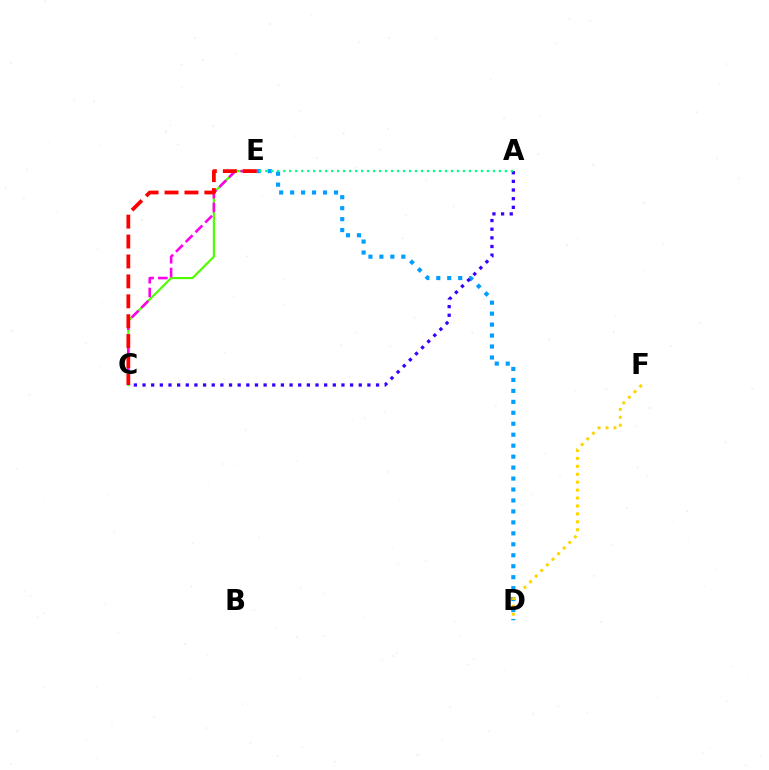{('C', 'E'): [{'color': '#4fff00', 'line_style': 'solid', 'thickness': 1.57}, {'color': '#ff00ed', 'line_style': 'dashed', 'thickness': 1.87}, {'color': '#ff0000', 'line_style': 'dashed', 'thickness': 2.71}], ('D', 'E'): [{'color': '#009eff', 'line_style': 'dotted', 'thickness': 2.98}], ('A', 'C'): [{'color': '#3700ff', 'line_style': 'dotted', 'thickness': 2.35}], ('D', 'F'): [{'color': '#ffd500', 'line_style': 'dotted', 'thickness': 2.15}], ('A', 'E'): [{'color': '#00ff86', 'line_style': 'dotted', 'thickness': 1.63}]}